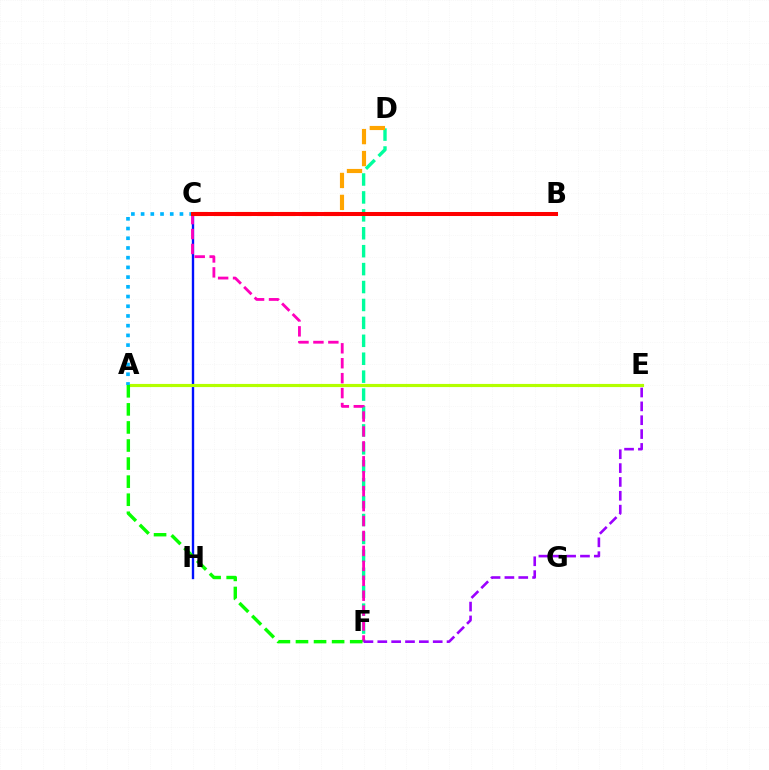{('C', 'H'): [{'color': '#0010ff', 'line_style': 'solid', 'thickness': 1.7}], ('A', 'E'): [{'color': '#b3ff00', 'line_style': 'solid', 'thickness': 2.26}], ('D', 'F'): [{'color': '#00ff9d', 'line_style': 'dashed', 'thickness': 2.43}], ('C', 'F'): [{'color': '#ff00bd', 'line_style': 'dashed', 'thickness': 2.03}], ('A', 'C'): [{'color': '#00b5ff', 'line_style': 'dotted', 'thickness': 2.64}], ('A', 'F'): [{'color': '#08ff00', 'line_style': 'dashed', 'thickness': 2.45}], ('C', 'D'): [{'color': '#ffa500', 'line_style': 'dashed', 'thickness': 2.98}], ('B', 'C'): [{'color': '#ff0000', 'line_style': 'solid', 'thickness': 2.9}], ('E', 'F'): [{'color': '#9b00ff', 'line_style': 'dashed', 'thickness': 1.88}]}